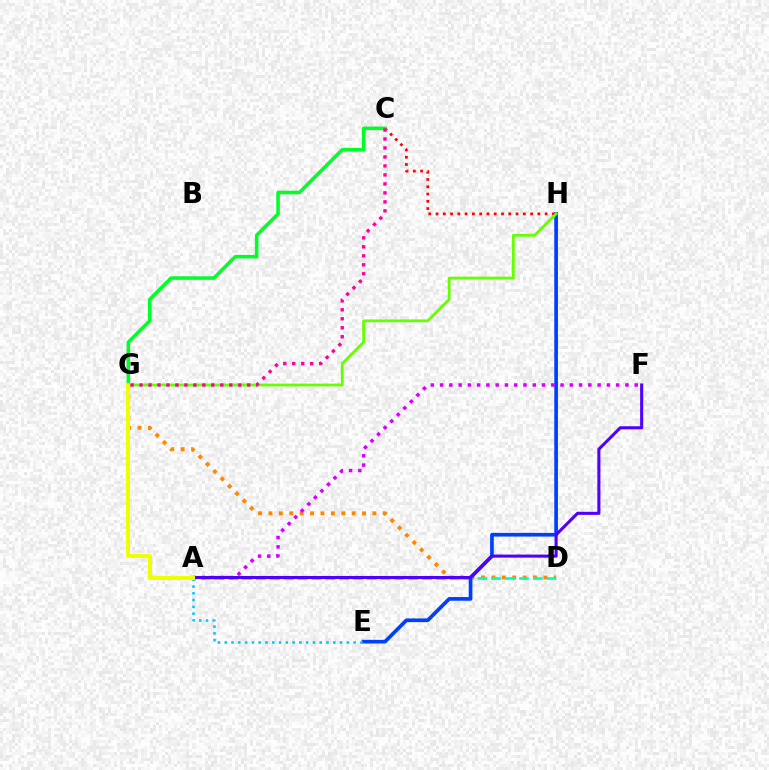{('D', 'G'): [{'color': '#ff8800', 'line_style': 'dotted', 'thickness': 2.83}], ('A', 'D'): [{'color': '#00ffaf', 'line_style': 'dashed', 'thickness': 1.88}], ('E', 'H'): [{'color': '#003fff', 'line_style': 'solid', 'thickness': 2.64}], ('A', 'F'): [{'color': '#d600ff', 'line_style': 'dotted', 'thickness': 2.52}, {'color': '#4f00ff', 'line_style': 'solid', 'thickness': 2.21}], ('C', 'H'): [{'color': '#ff0000', 'line_style': 'dotted', 'thickness': 1.98}], ('A', 'E'): [{'color': '#00c7ff', 'line_style': 'dotted', 'thickness': 1.84}], ('G', 'H'): [{'color': '#66ff00', 'line_style': 'solid', 'thickness': 2.01}], ('C', 'G'): [{'color': '#00ff27', 'line_style': 'solid', 'thickness': 2.56}, {'color': '#ff00a0', 'line_style': 'dotted', 'thickness': 2.44}], ('A', 'G'): [{'color': '#eeff00', 'line_style': 'solid', 'thickness': 2.89}]}